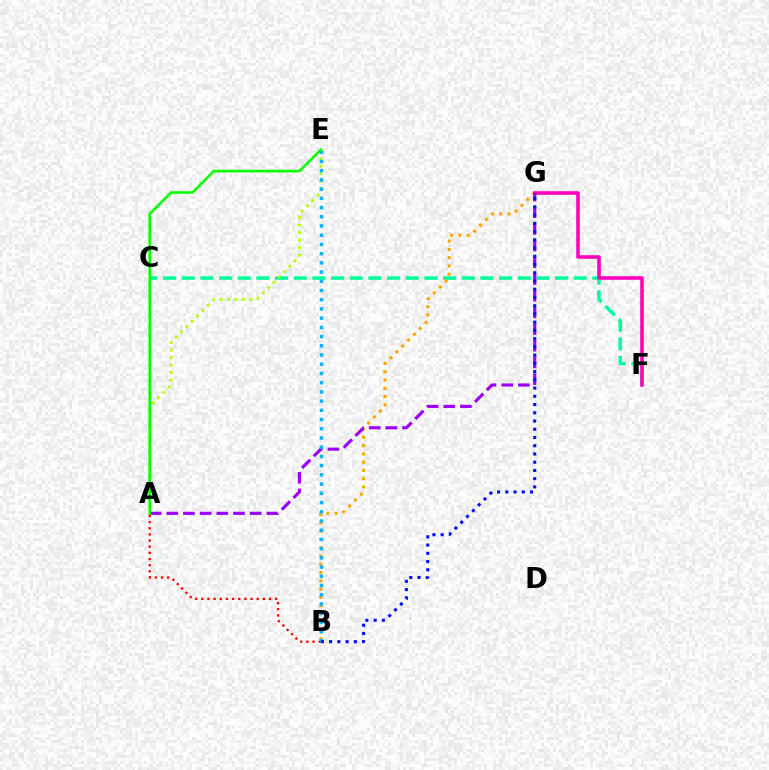{('A', 'B'): [{'color': '#ff0000', 'line_style': 'dotted', 'thickness': 1.67}], ('C', 'F'): [{'color': '#00ff9d', 'line_style': 'dashed', 'thickness': 2.54}], ('B', 'G'): [{'color': '#ffa500', 'line_style': 'dotted', 'thickness': 2.25}, {'color': '#0010ff', 'line_style': 'dotted', 'thickness': 2.24}], ('F', 'G'): [{'color': '#ff00bd', 'line_style': 'solid', 'thickness': 2.58}], ('A', 'G'): [{'color': '#9b00ff', 'line_style': 'dashed', 'thickness': 2.27}], ('A', 'E'): [{'color': '#b3ff00', 'line_style': 'dotted', 'thickness': 2.04}, {'color': '#08ff00', 'line_style': 'solid', 'thickness': 1.88}], ('B', 'E'): [{'color': '#00b5ff', 'line_style': 'dotted', 'thickness': 2.5}]}